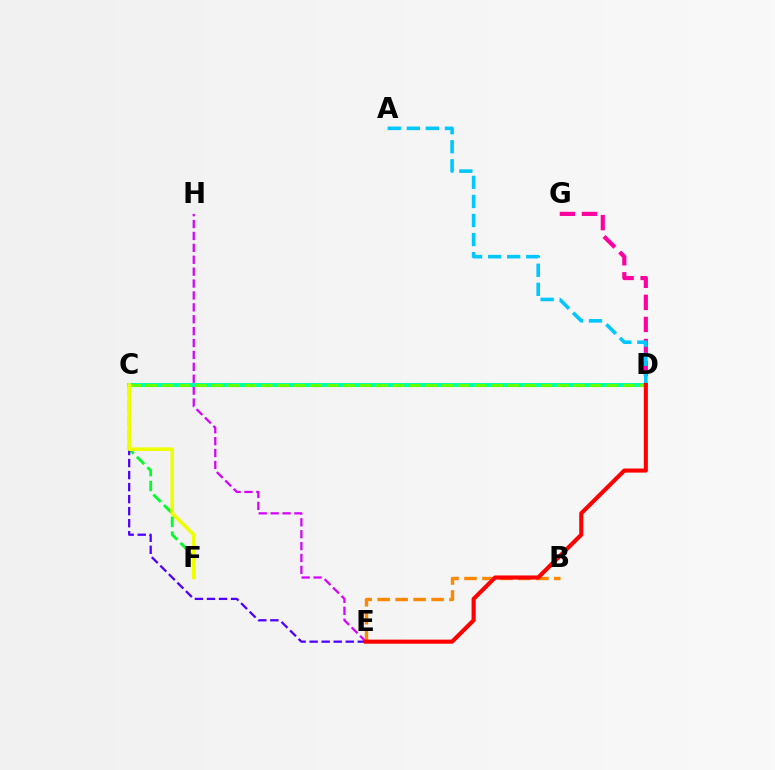{('D', 'G'): [{'color': '#ff00a0', 'line_style': 'dashed', 'thickness': 3.0}], ('E', 'H'): [{'color': '#d600ff', 'line_style': 'dashed', 'thickness': 1.62}], ('C', 'D'): [{'color': '#003fff', 'line_style': 'dotted', 'thickness': 2.68}, {'color': '#00ffaf', 'line_style': 'solid', 'thickness': 2.85}, {'color': '#66ff00', 'line_style': 'dashed', 'thickness': 2.23}], ('B', 'E'): [{'color': '#ff8800', 'line_style': 'dashed', 'thickness': 2.44}], ('C', 'F'): [{'color': '#00ff27', 'line_style': 'dashed', 'thickness': 2.02}, {'color': '#eeff00', 'line_style': 'solid', 'thickness': 2.58}], ('A', 'D'): [{'color': '#00c7ff', 'line_style': 'dashed', 'thickness': 2.59}], ('C', 'E'): [{'color': '#4f00ff', 'line_style': 'dashed', 'thickness': 1.63}], ('D', 'E'): [{'color': '#ff0000', 'line_style': 'solid', 'thickness': 2.94}]}